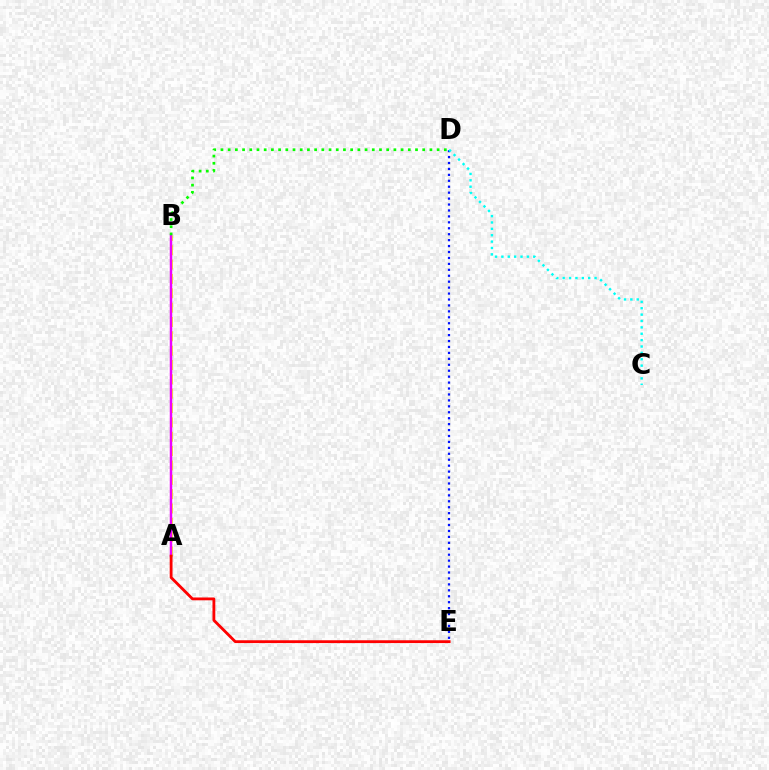{('D', 'E'): [{'color': '#0010ff', 'line_style': 'dotted', 'thickness': 1.61}], ('A', 'B'): [{'color': '#fcf500', 'line_style': 'dashed', 'thickness': 1.95}, {'color': '#ee00ff', 'line_style': 'solid', 'thickness': 1.78}], ('C', 'D'): [{'color': '#00fff6', 'line_style': 'dotted', 'thickness': 1.73}], ('B', 'D'): [{'color': '#08ff00', 'line_style': 'dotted', 'thickness': 1.96}], ('A', 'E'): [{'color': '#ff0000', 'line_style': 'solid', 'thickness': 2.03}]}